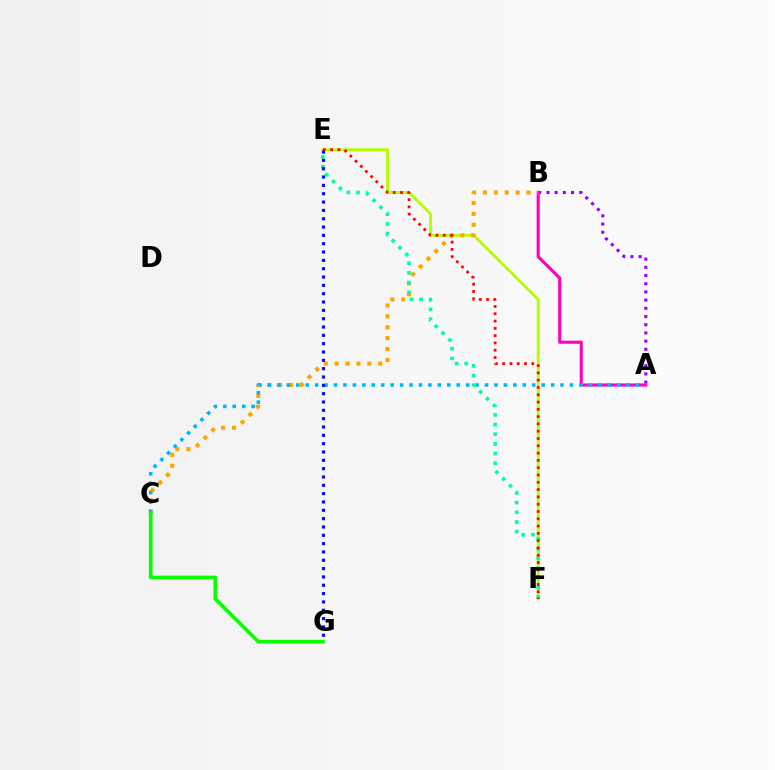{('A', 'B'): [{'color': '#9b00ff', 'line_style': 'dotted', 'thickness': 2.23}, {'color': '#ff00bd', 'line_style': 'solid', 'thickness': 2.24}], ('E', 'F'): [{'color': '#b3ff00', 'line_style': 'solid', 'thickness': 2.05}, {'color': '#00ff9d', 'line_style': 'dotted', 'thickness': 2.63}, {'color': '#ff0000', 'line_style': 'dotted', 'thickness': 1.98}], ('B', 'C'): [{'color': '#ffa500', 'line_style': 'dotted', 'thickness': 2.96}], ('A', 'C'): [{'color': '#00b5ff', 'line_style': 'dotted', 'thickness': 2.56}], ('E', 'G'): [{'color': '#0010ff', 'line_style': 'dotted', 'thickness': 2.26}], ('C', 'G'): [{'color': '#08ff00', 'line_style': 'solid', 'thickness': 2.65}]}